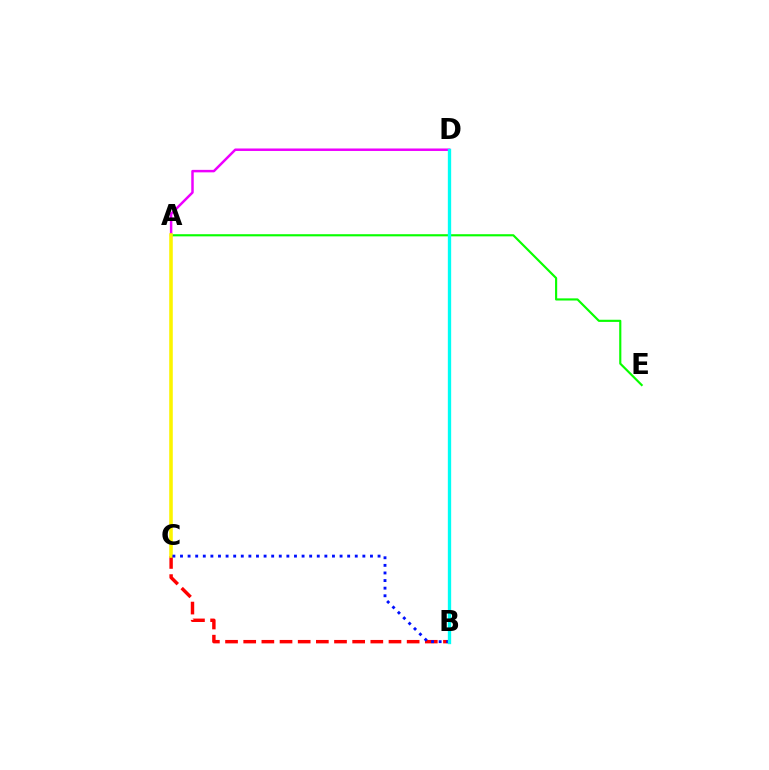{('B', 'C'): [{'color': '#ff0000', 'line_style': 'dashed', 'thickness': 2.47}, {'color': '#0010ff', 'line_style': 'dotted', 'thickness': 2.06}], ('A', 'E'): [{'color': '#08ff00', 'line_style': 'solid', 'thickness': 1.55}], ('A', 'D'): [{'color': '#ee00ff', 'line_style': 'solid', 'thickness': 1.79}], ('A', 'C'): [{'color': '#fcf500', 'line_style': 'solid', 'thickness': 2.56}], ('B', 'D'): [{'color': '#00fff6', 'line_style': 'solid', 'thickness': 2.39}]}